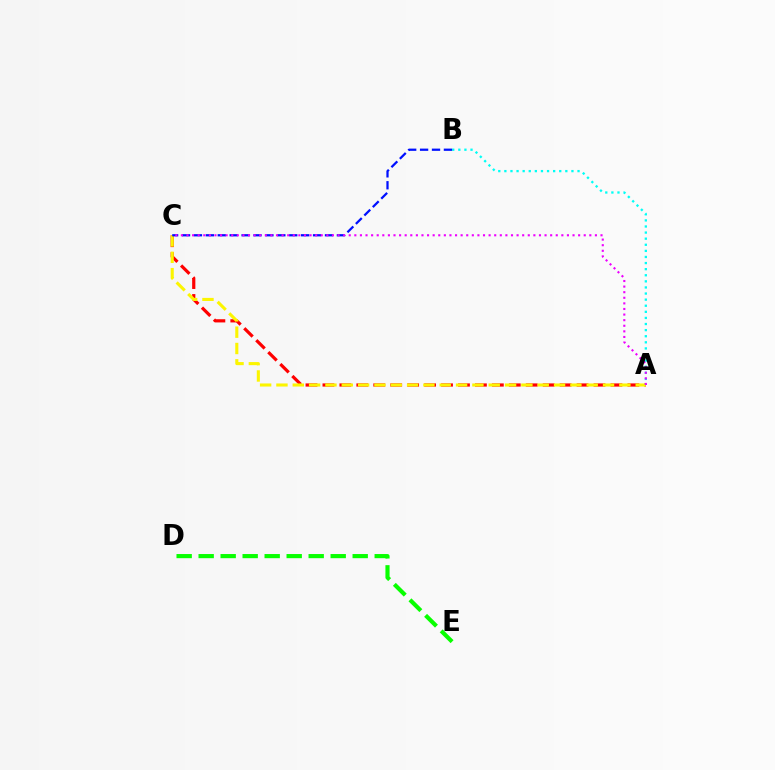{('A', 'C'): [{'color': '#ff0000', 'line_style': 'dashed', 'thickness': 2.3}, {'color': '#fcf500', 'line_style': 'dashed', 'thickness': 2.22}, {'color': '#ee00ff', 'line_style': 'dotted', 'thickness': 1.52}], ('A', 'B'): [{'color': '#00fff6', 'line_style': 'dotted', 'thickness': 1.66}], ('B', 'C'): [{'color': '#0010ff', 'line_style': 'dashed', 'thickness': 1.62}], ('D', 'E'): [{'color': '#08ff00', 'line_style': 'dashed', 'thickness': 2.99}]}